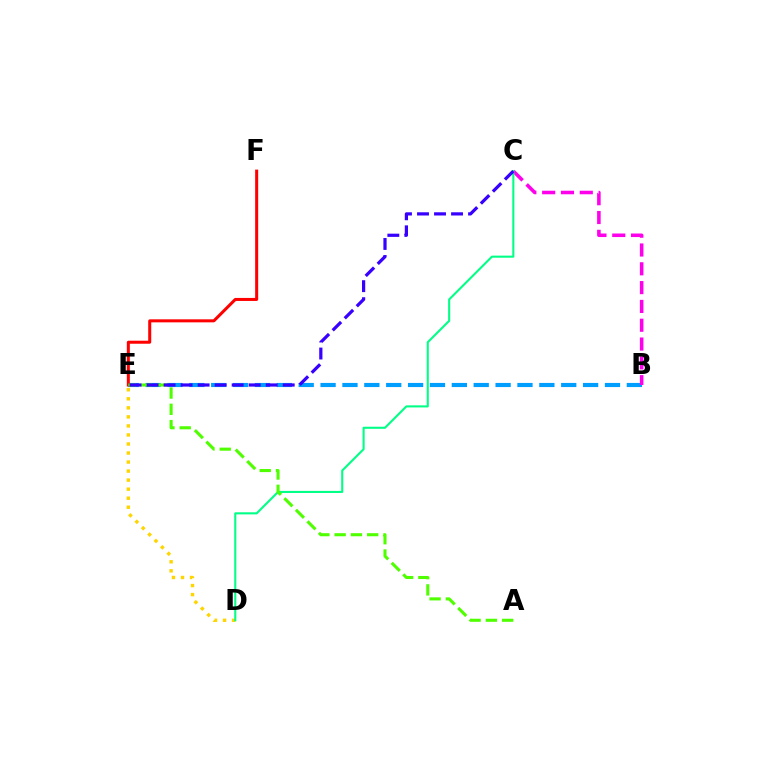{('B', 'E'): [{'color': '#009eff', 'line_style': 'dashed', 'thickness': 2.97}], ('B', 'C'): [{'color': '#ff00ed', 'line_style': 'dashed', 'thickness': 2.56}], ('E', 'F'): [{'color': '#ff0000', 'line_style': 'solid', 'thickness': 2.18}], ('D', 'E'): [{'color': '#ffd500', 'line_style': 'dotted', 'thickness': 2.45}], ('C', 'D'): [{'color': '#00ff86', 'line_style': 'solid', 'thickness': 1.51}], ('A', 'E'): [{'color': '#4fff00', 'line_style': 'dashed', 'thickness': 2.21}], ('C', 'E'): [{'color': '#3700ff', 'line_style': 'dashed', 'thickness': 2.31}]}